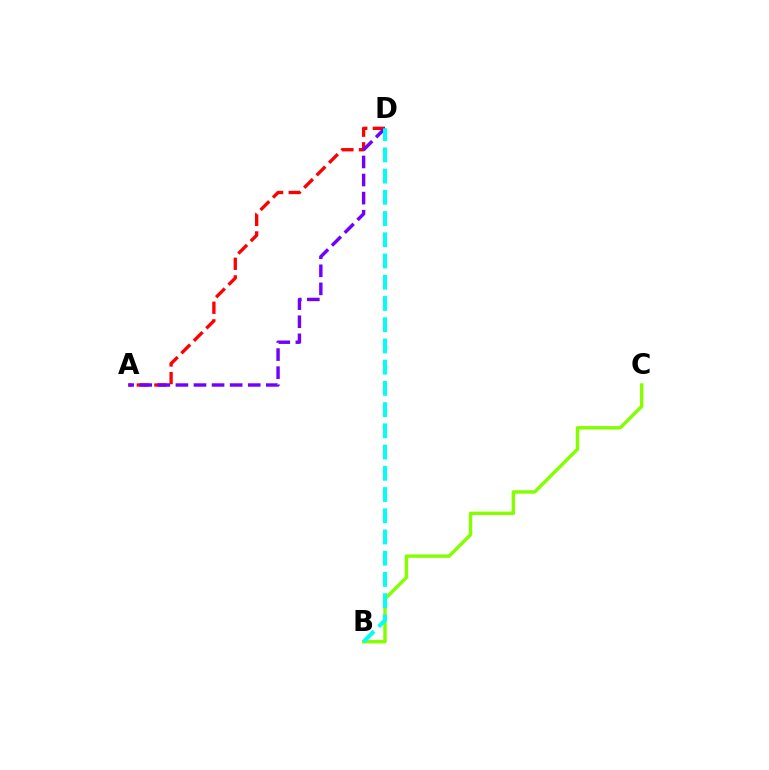{('A', 'D'): [{'color': '#ff0000', 'line_style': 'dashed', 'thickness': 2.39}, {'color': '#7200ff', 'line_style': 'dashed', 'thickness': 2.46}], ('B', 'C'): [{'color': '#84ff00', 'line_style': 'solid', 'thickness': 2.46}], ('B', 'D'): [{'color': '#00fff6', 'line_style': 'dashed', 'thickness': 2.88}]}